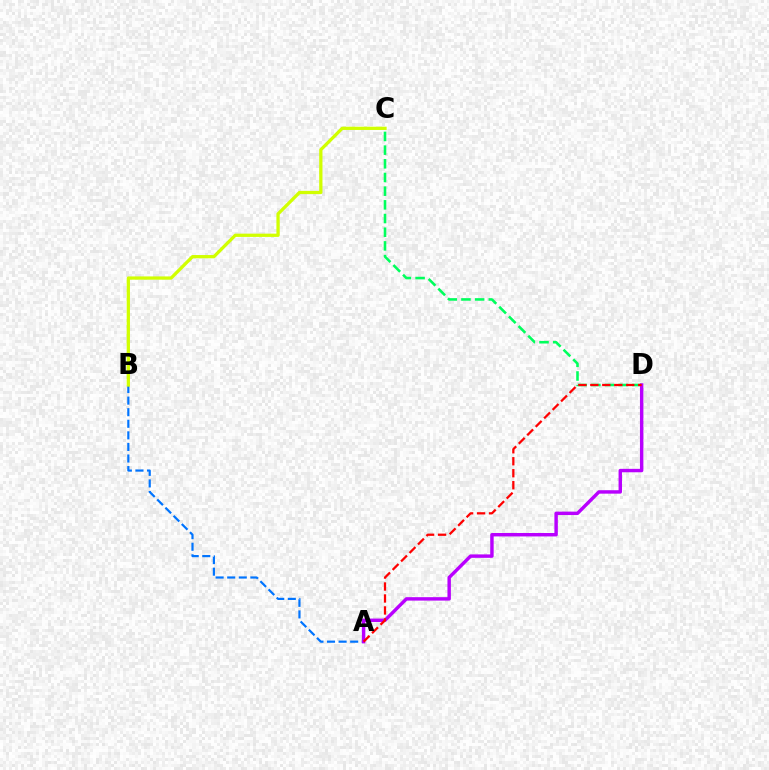{('C', 'D'): [{'color': '#00ff5c', 'line_style': 'dashed', 'thickness': 1.86}], ('A', 'B'): [{'color': '#0074ff', 'line_style': 'dashed', 'thickness': 1.57}], ('B', 'C'): [{'color': '#d1ff00', 'line_style': 'solid', 'thickness': 2.35}], ('A', 'D'): [{'color': '#b900ff', 'line_style': 'solid', 'thickness': 2.47}, {'color': '#ff0000', 'line_style': 'dashed', 'thickness': 1.63}]}